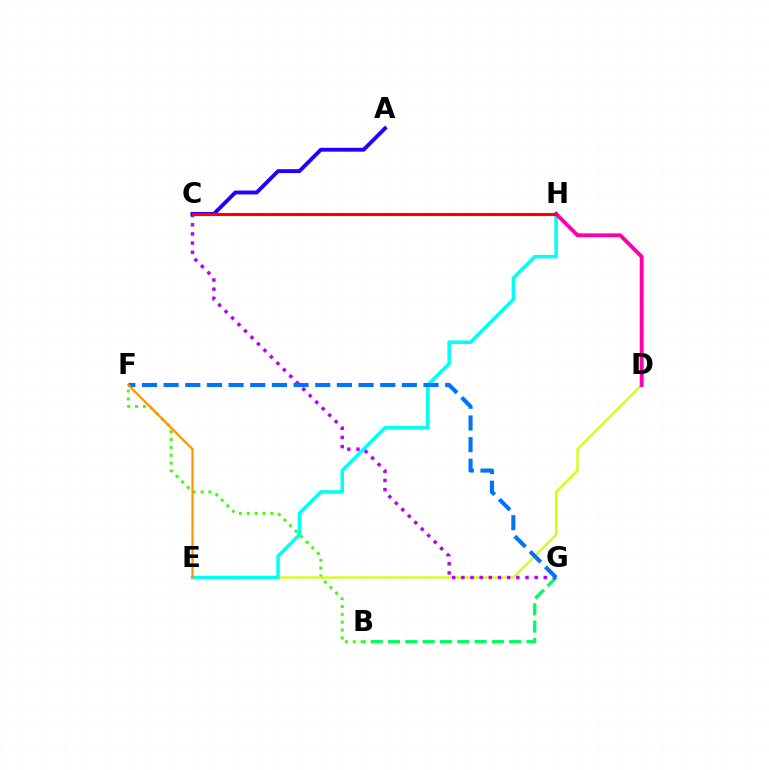{('B', 'F'): [{'color': '#3dff00', 'line_style': 'dotted', 'thickness': 2.14}], ('B', 'G'): [{'color': '#00ff5c', 'line_style': 'dashed', 'thickness': 2.35}], ('D', 'E'): [{'color': '#d1ff00', 'line_style': 'solid', 'thickness': 1.6}], ('E', 'H'): [{'color': '#00fff6', 'line_style': 'solid', 'thickness': 2.54}], ('D', 'H'): [{'color': '#ff00ac', 'line_style': 'solid', 'thickness': 2.81}], ('C', 'G'): [{'color': '#b900ff', 'line_style': 'dotted', 'thickness': 2.49}], ('F', 'G'): [{'color': '#0074ff', 'line_style': 'dashed', 'thickness': 2.94}], ('A', 'C'): [{'color': '#2500ff', 'line_style': 'solid', 'thickness': 2.8}], ('E', 'F'): [{'color': '#ff9400', 'line_style': 'solid', 'thickness': 1.59}], ('C', 'H'): [{'color': '#ff0000', 'line_style': 'solid', 'thickness': 2.25}]}